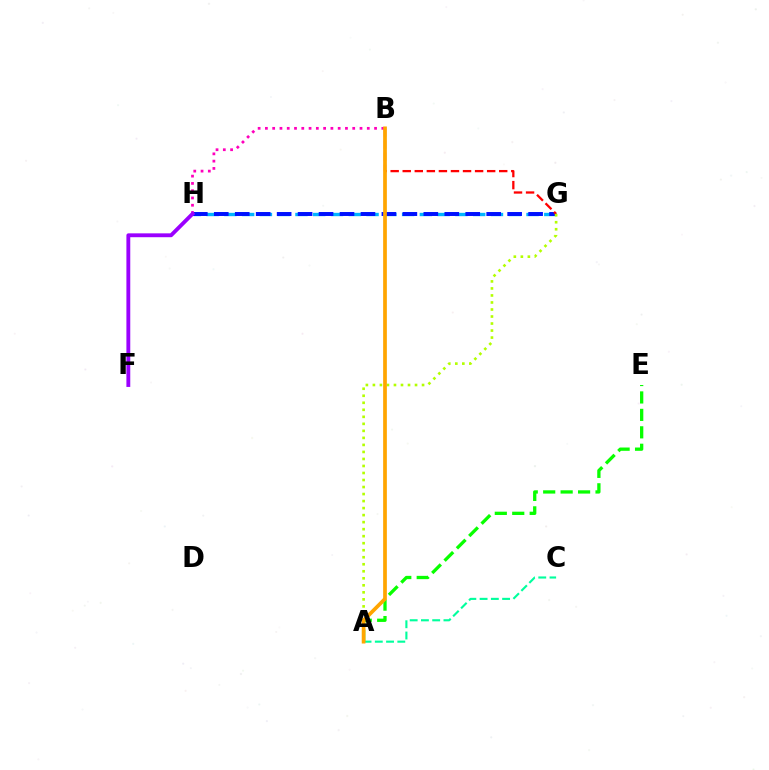{('A', 'E'): [{'color': '#08ff00', 'line_style': 'dashed', 'thickness': 2.37}], ('G', 'H'): [{'color': '#00b5ff', 'line_style': 'dashed', 'thickness': 2.41}, {'color': '#0010ff', 'line_style': 'dashed', 'thickness': 2.85}], ('B', 'G'): [{'color': '#ff0000', 'line_style': 'dashed', 'thickness': 1.64}], ('A', 'C'): [{'color': '#00ff9d', 'line_style': 'dashed', 'thickness': 1.53}], ('A', 'G'): [{'color': '#b3ff00', 'line_style': 'dotted', 'thickness': 1.91}], ('B', 'H'): [{'color': '#ff00bd', 'line_style': 'dotted', 'thickness': 1.98}], ('A', 'B'): [{'color': '#ffa500', 'line_style': 'solid', 'thickness': 2.67}], ('F', 'H'): [{'color': '#9b00ff', 'line_style': 'solid', 'thickness': 2.78}]}